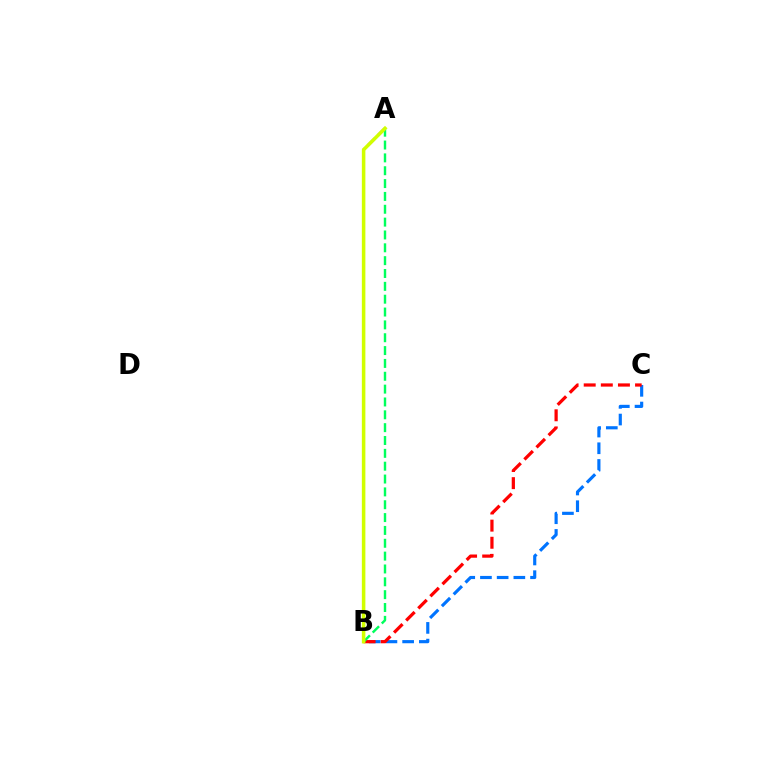{('B', 'C'): [{'color': '#0074ff', 'line_style': 'dashed', 'thickness': 2.27}, {'color': '#ff0000', 'line_style': 'dashed', 'thickness': 2.33}], ('A', 'B'): [{'color': '#00ff5c', 'line_style': 'dashed', 'thickness': 1.75}, {'color': '#b900ff', 'line_style': 'dashed', 'thickness': 1.95}, {'color': '#d1ff00', 'line_style': 'solid', 'thickness': 2.55}]}